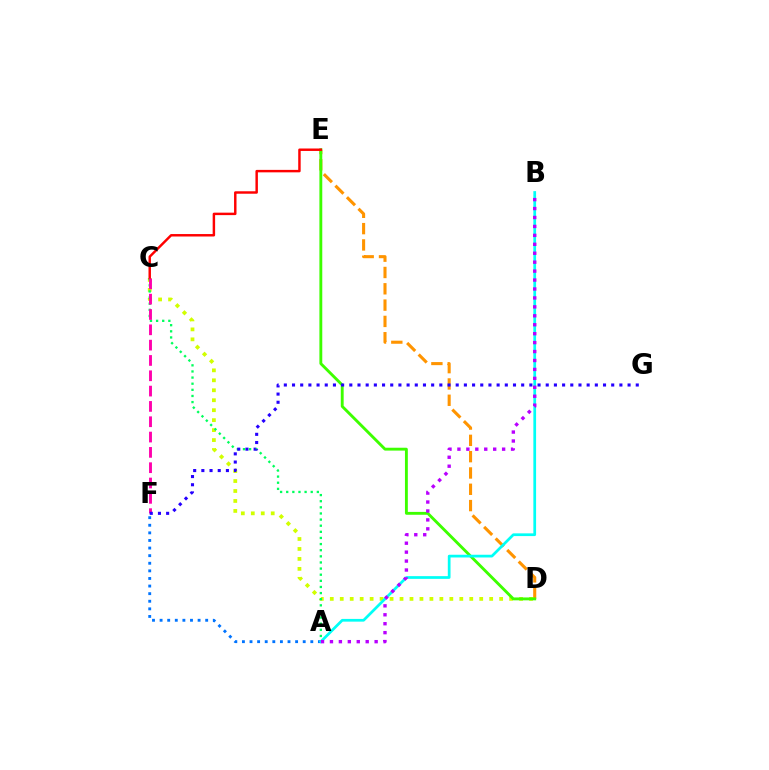{('D', 'E'): [{'color': '#ff9400', 'line_style': 'dashed', 'thickness': 2.22}, {'color': '#3dff00', 'line_style': 'solid', 'thickness': 2.07}], ('A', 'F'): [{'color': '#0074ff', 'line_style': 'dotted', 'thickness': 2.06}], ('C', 'D'): [{'color': '#d1ff00', 'line_style': 'dotted', 'thickness': 2.71}], ('A', 'C'): [{'color': '#00ff5c', 'line_style': 'dotted', 'thickness': 1.66}], ('A', 'B'): [{'color': '#00fff6', 'line_style': 'solid', 'thickness': 1.97}, {'color': '#b900ff', 'line_style': 'dotted', 'thickness': 2.43}], ('C', 'E'): [{'color': '#ff0000', 'line_style': 'solid', 'thickness': 1.77}], ('C', 'F'): [{'color': '#ff00ac', 'line_style': 'dashed', 'thickness': 2.08}], ('F', 'G'): [{'color': '#2500ff', 'line_style': 'dotted', 'thickness': 2.22}]}